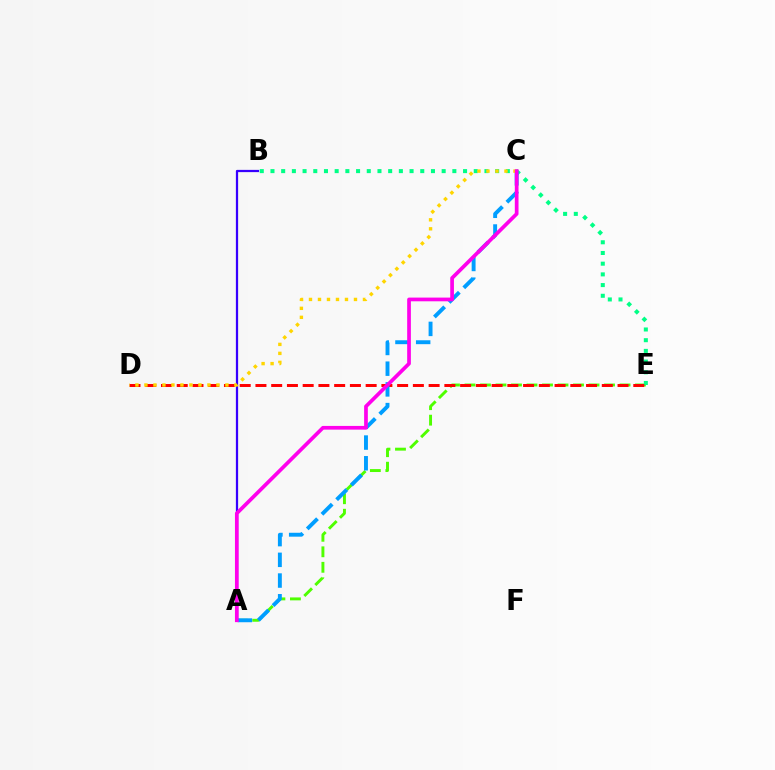{('A', 'E'): [{'color': '#4fff00', 'line_style': 'dashed', 'thickness': 2.11}], ('B', 'E'): [{'color': '#00ff86', 'line_style': 'dotted', 'thickness': 2.91}], ('D', 'E'): [{'color': '#ff0000', 'line_style': 'dashed', 'thickness': 2.14}], ('A', 'C'): [{'color': '#009eff', 'line_style': 'dashed', 'thickness': 2.81}, {'color': '#ff00ed', 'line_style': 'solid', 'thickness': 2.67}], ('A', 'B'): [{'color': '#3700ff', 'line_style': 'solid', 'thickness': 1.61}], ('C', 'D'): [{'color': '#ffd500', 'line_style': 'dotted', 'thickness': 2.44}]}